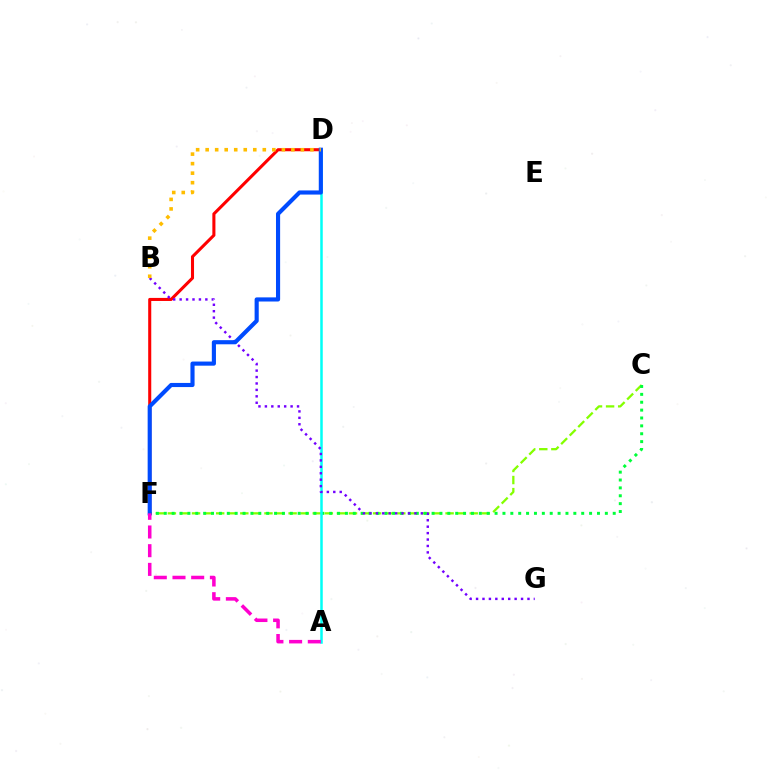{('C', 'F'): [{'color': '#84ff00', 'line_style': 'dashed', 'thickness': 1.64}, {'color': '#00ff39', 'line_style': 'dotted', 'thickness': 2.14}], ('D', 'F'): [{'color': '#ff0000', 'line_style': 'solid', 'thickness': 2.21}, {'color': '#004bff', 'line_style': 'solid', 'thickness': 2.97}], ('A', 'D'): [{'color': '#00fff6', 'line_style': 'solid', 'thickness': 1.81}], ('B', 'G'): [{'color': '#7200ff', 'line_style': 'dotted', 'thickness': 1.75}], ('B', 'D'): [{'color': '#ffbd00', 'line_style': 'dotted', 'thickness': 2.59}], ('A', 'F'): [{'color': '#ff00cf', 'line_style': 'dashed', 'thickness': 2.54}]}